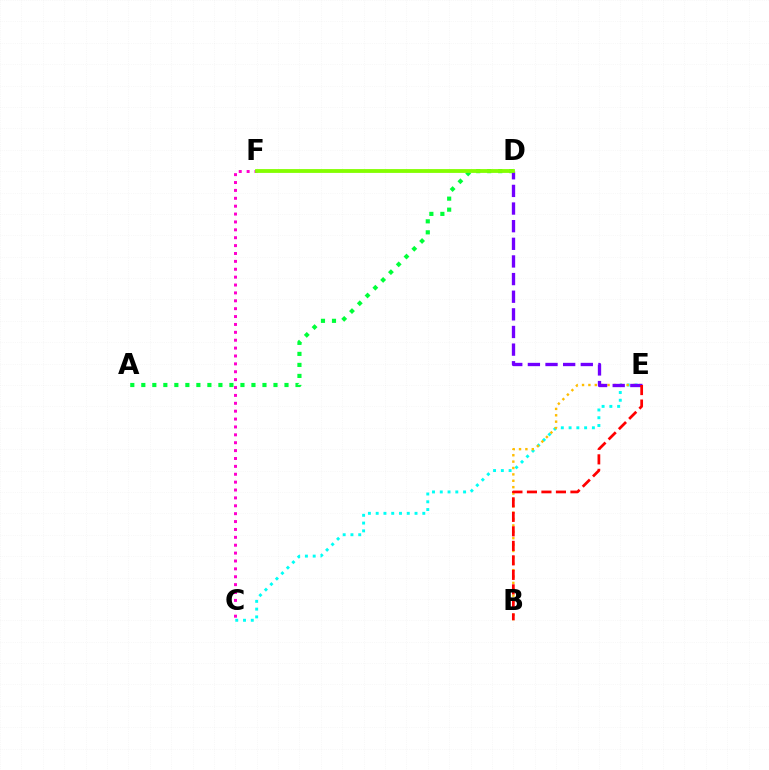{('C', 'E'): [{'color': '#00fff6', 'line_style': 'dotted', 'thickness': 2.11}], ('B', 'E'): [{'color': '#ffbd00', 'line_style': 'dotted', 'thickness': 1.73}, {'color': '#ff0000', 'line_style': 'dashed', 'thickness': 1.97}], ('D', 'F'): [{'color': '#004bff', 'line_style': 'dashed', 'thickness': 1.52}, {'color': '#84ff00', 'line_style': 'solid', 'thickness': 2.74}], ('A', 'D'): [{'color': '#00ff39', 'line_style': 'dotted', 'thickness': 2.99}], ('D', 'E'): [{'color': '#7200ff', 'line_style': 'dashed', 'thickness': 2.4}], ('C', 'F'): [{'color': '#ff00cf', 'line_style': 'dotted', 'thickness': 2.14}]}